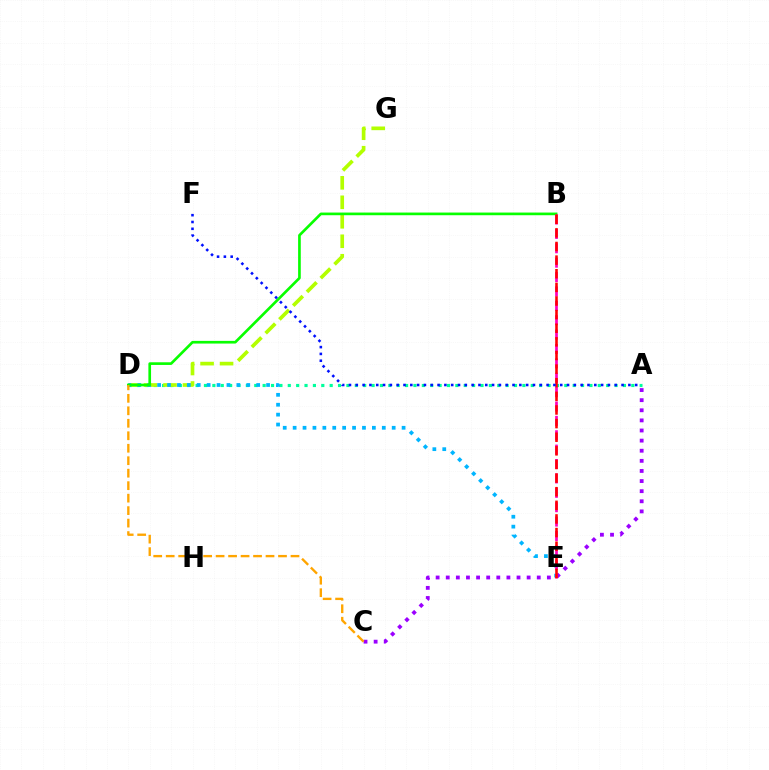{('A', 'D'): [{'color': '#00ff9d', 'line_style': 'dotted', 'thickness': 2.28}], ('D', 'G'): [{'color': '#b3ff00', 'line_style': 'dashed', 'thickness': 2.65}], ('D', 'E'): [{'color': '#00b5ff', 'line_style': 'dotted', 'thickness': 2.69}], ('B', 'D'): [{'color': '#08ff00', 'line_style': 'solid', 'thickness': 1.92}], ('A', 'C'): [{'color': '#9b00ff', 'line_style': 'dotted', 'thickness': 2.75}], ('C', 'D'): [{'color': '#ffa500', 'line_style': 'dashed', 'thickness': 1.7}], ('B', 'E'): [{'color': '#ff00bd', 'line_style': 'dashed', 'thickness': 1.95}, {'color': '#ff0000', 'line_style': 'dashed', 'thickness': 1.85}], ('A', 'F'): [{'color': '#0010ff', 'line_style': 'dotted', 'thickness': 1.85}]}